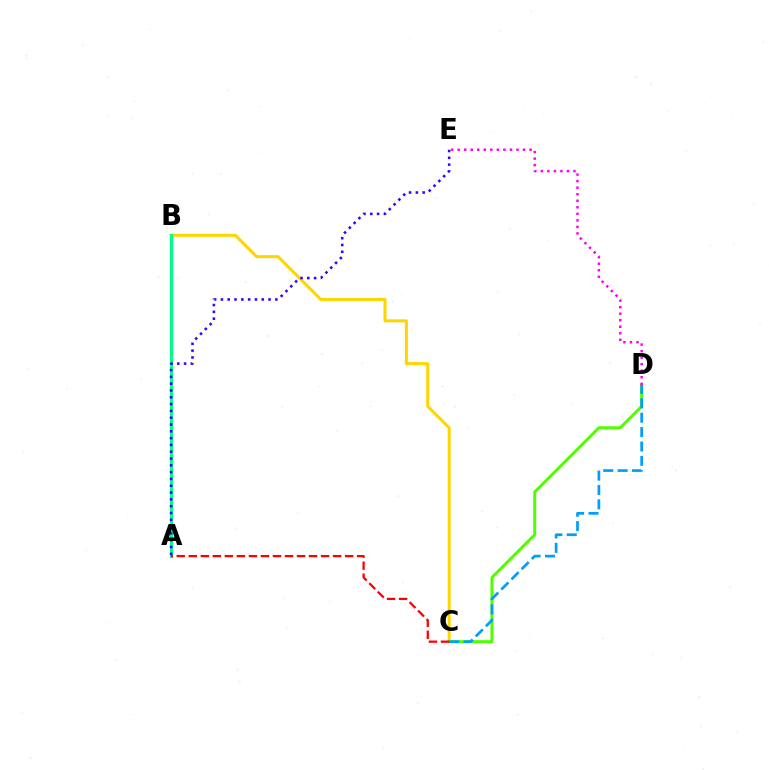{('B', 'C'): [{'color': '#ffd500', 'line_style': 'solid', 'thickness': 2.19}], ('A', 'B'): [{'color': '#00ff86', 'line_style': 'solid', 'thickness': 2.28}], ('A', 'E'): [{'color': '#3700ff', 'line_style': 'dotted', 'thickness': 1.85}], ('C', 'D'): [{'color': '#4fff00', 'line_style': 'solid', 'thickness': 2.15}, {'color': '#009eff', 'line_style': 'dashed', 'thickness': 1.95}], ('D', 'E'): [{'color': '#ff00ed', 'line_style': 'dotted', 'thickness': 1.78}], ('A', 'C'): [{'color': '#ff0000', 'line_style': 'dashed', 'thickness': 1.63}]}